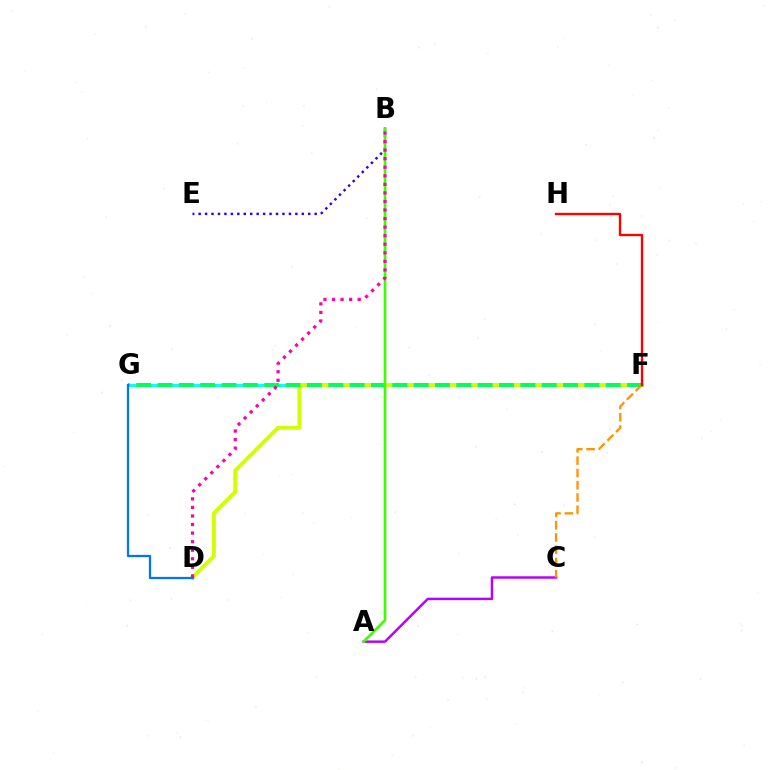{('F', 'G'): [{'color': '#00fff6', 'line_style': 'solid', 'thickness': 2.06}, {'color': '#00ff5c', 'line_style': 'dashed', 'thickness': 2.9}], ('B', 'E'): [{'color': '#2500ff', 'line_style': 'dotted', 'thickness': 1.75}], ('D', 'F'): [{'color': '#d1ff00', 'line_style': 'solid', 'thickness': 2.84}], ('A', 'C'): [{'color': '#b900ff', 'line_style': 'solid', 'thickness': 1.77}], ('D', 'G'): [{'color': '#0074ff', 'line_style': 'solid', 'thickness': 1.63}], ('A', 'B'): [{'color': '#3dff00', 'line_style': 'solid', 'thickness': 1.94}], ('C', 'F'): [{'color': '#ff9400', 'line_style': 'dashed', 'thickness': 1.67}], ('F', 'H'): [{'color': '#ff0000', 'line_style': 'solid', 'thickness': 1.7}], ('B', 'D'): [{'color': '#ff00ac', 'line_style': 'dotted', 'thickness': 2.32}]}